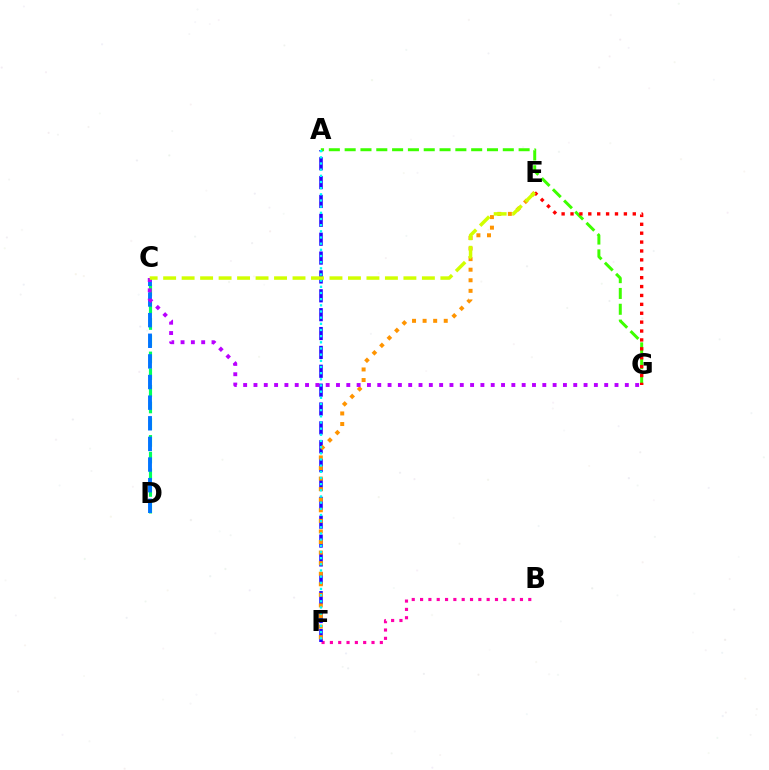{('B', 'F'): [{'color': '#ff00ac', 'line_style': 'dotted', 'thickness': 2.26}], ('C', 'D'): [{'color': '#00ff5c', 'line_style': 'dashed', 'thickness': 2.27}, {'color': '#0074ff', 'line_style': 'dashed', 'thickness': 2.8}], ('A', 'F'): [{'color': '#2500ff', 'line_style': 'dashed', 'thickness': 2.56}, {'color': '#00fff6', 'line_style': 'dotted', 'thickness': 1.68}], ('E', 'F'): [{'color': '#ff9400', 'line_style': 'dotted', 'thickness': 2.87}], ('A', 'G'): [{'color': '#3dff00', 'line_style': 'dashed', 'thickness': 2.15}], ('E', 'G'): [{'color': '#ff0000', 'line_style': 'dotted', 'thickness': 2.42}], ('C', 'G'): [{'color': '#b900ff', 'line_style': 'dotted', 'thickness': 2.8}], ('C', 'E'): [{'color': '#d1ff00', 'line_style': 'dashed', 'thickness': 2.51}]}